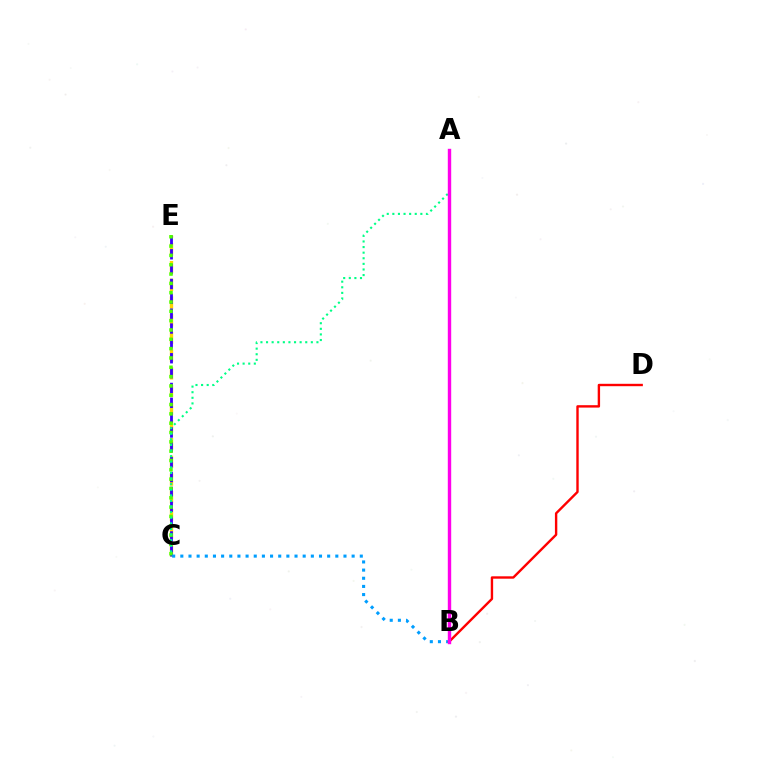{('C', 'E'): [{'color': '#ffd500', 'line_style': 'dashed', 'thickness': 2.4}, {'color': '#3700ff', 'line_style': 'dashed', 'thickness': 2.02}, {'color': '#4fff00', 'line_style': 'dotted', 'thickness': 2.53}], ('B', 'C'): [{'color': '#009eff', 'line_style': 'dotted', 'thickness': 2.22}], ('A', 'C'): [{'color': '#00ff86', 'line_style': 'dotted', 'thickness': 1.52}], ('B', 'D'): [{'color': '#ff0000', 'line_style': 'solid', 'thickness': 1.72}], ('A', 'B'): [{'color': '#ff00ed', 'line_style': 'solid', 'thickness': 2.45}]}